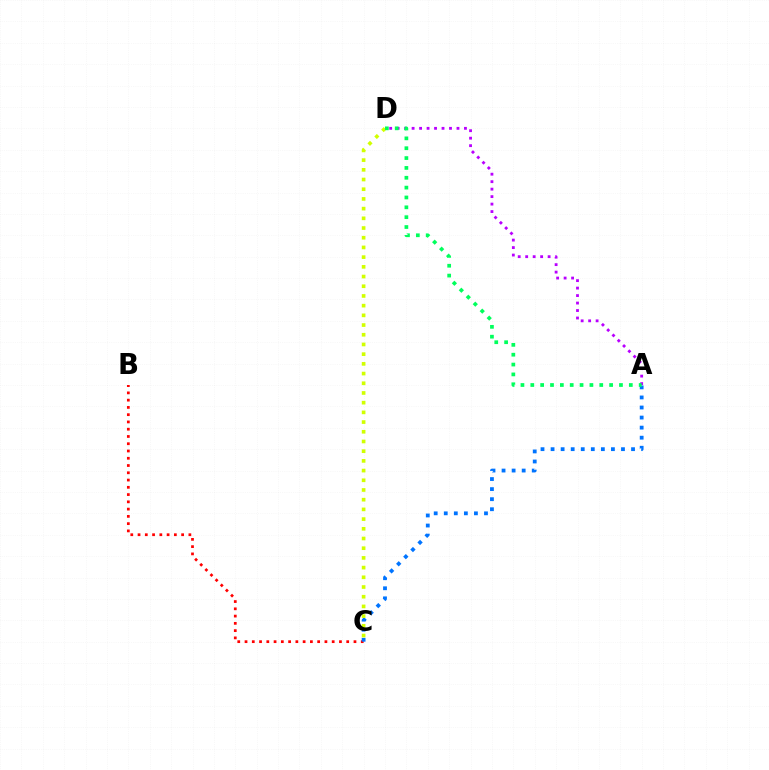{('B', 'C'): [{'color': '#ff0000', 'line_style': 'dotted', 'thickness': 1.97}], ('A', 'C'): [{'color': '#0074ff', 'line_style': 'dotted', 'thickness': 2.73}], ('C', 'D'): [{'color': '#d1ff00', 'line_style': 'dotted', 'thickness': 2.64}], ('A', 'D'): [{'color': '#b900ff', 'line_style': 'dotted', 'thickness': 2.03}, {'color': '#00ff5c', 'line_style': 'dotted', 'thickness': 2.68}]}